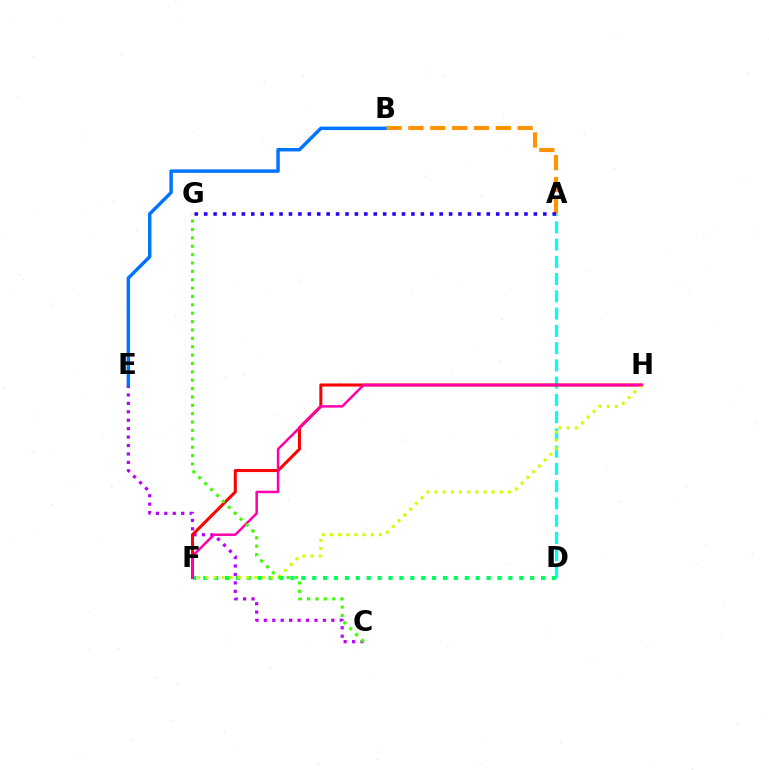{('A', 'D'): [{'color': '#00fff6', 'line_style': 'dashed', 'thickness': 2.34}], ('A', 'B'): [{'color': '#ff9400', 'line_style': 'dashed', 'thickness': 2.97}], ('C', 'E'): [{'color': '#b900ff', 'line_style': 'dotted', 'thickness': 2.29}], ('A', 'G'): [{'color': '#2500ff', 'line_style': 'dotted', 'thickness': 2.56}], ('D', 'F'): [{'color': '#00ff5c', 'line_style': 'dotted', 'thickness': 2.96}], ('F', 'H'): [{'color': '#ff0000', 'line_style': 'solid', 'thickness': 2.19}, {'color': '#d1ff00', 'line_style': 'dotted', 'thickness': 2.22}, {'color': '#ff00ac', 'line_style': 'solid', 'thickness': 1.8}], ('B', 'E'): [{'color': '#0074ff', 'line_style': 'solid', 'thickness': 2.48}], ('C', 'G'): [{'color': '#3dff00', 'line_style': 'dotted', 'thickness': 2.27}]}